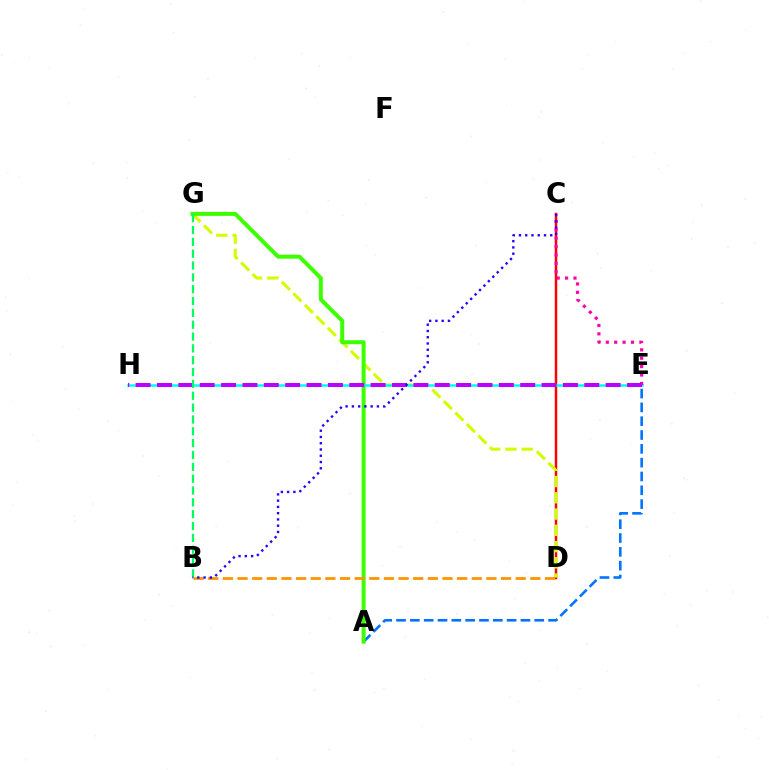{('C', 'D'): [{'color': '#ff0000', 'line_style': 'solid', 'thickness': 1.79}], ('D', 'G'): [{'color': '#d1ff00', 'line_style': 'dashed', 'thickness': 2.21}], ('A', 'E'): [{'color': '#0074ff', 'line_style': 'dashed', 'thickness': 1.88}], ('A', 'G'): [{'color': '#3dff00', 'line_style': 'solid', 'thickness': 2.87}], ('E', 'H'): [{'color': '#00fff6', 'line_style': 'solid', 'thickness': 1.81}, {'color': '#b900ff', 'line_style': 'dashed', 'thickness': 2.9}], ('B', 'D'): [{'color': '#ff9400', 'line_style': 'dashed', 'thickness': 1.99}], ('C', 'E'): [{'color': '#ff00ac', 'line_style': 'dotted', 'thickness': 2.28}], ('B', 'G'): [{'color': '#00ff5c', 'line_style': 'dashed', 'thickness': 1.61}], ('B', 'C'): [{'color': '#2500ff', 'line_style': 'dotted', 'thickness': 1.7}]}